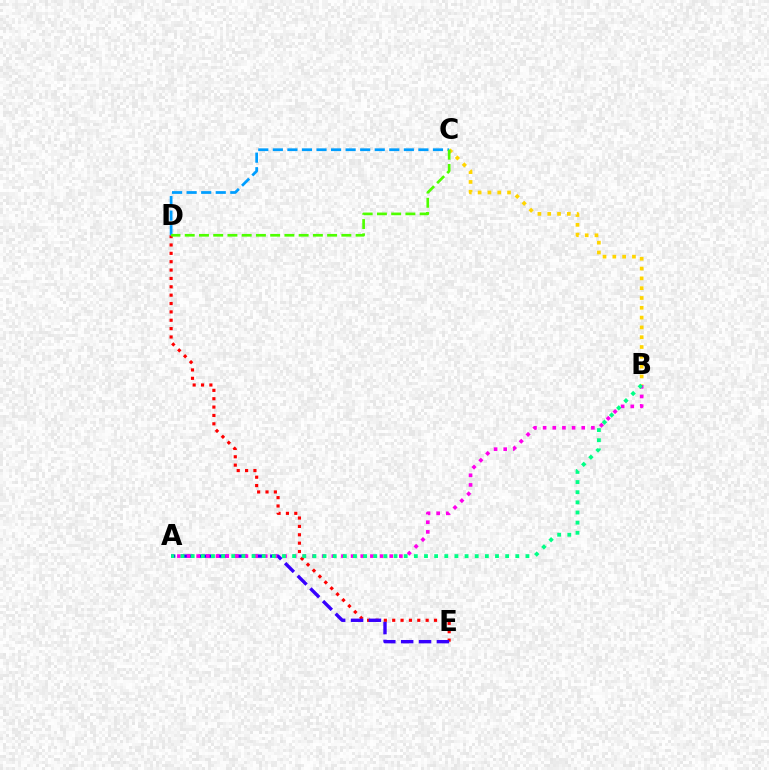{('B', 'C'): [{'color': '#ffd500', 'line_style': 'dotted', 'thickness': 2.66}], ('D', 'E'): [{'color': '#ff0000', 'line_style': 'dotted', 'thickness': 2.27}], ('A', 'E'): [{'color': '#3700ff', 'line_style': 'dashed', 'thickness': 2.43}], ('C', 'D'): [{'color': '#009eff', 'line_style': 'dashed', 'thickness': 1.98}, {'color': '#4fff00', 'line_style': 'dashed', 'thickness': 1.93}], ('A', 'B'): [{'color': '#ff00ed', 'line_style': 'dotted', 'thickness': 2.62}, {'color': '#00ff86', 'line_style': 'dotted', 'thickness': 2.76}]}